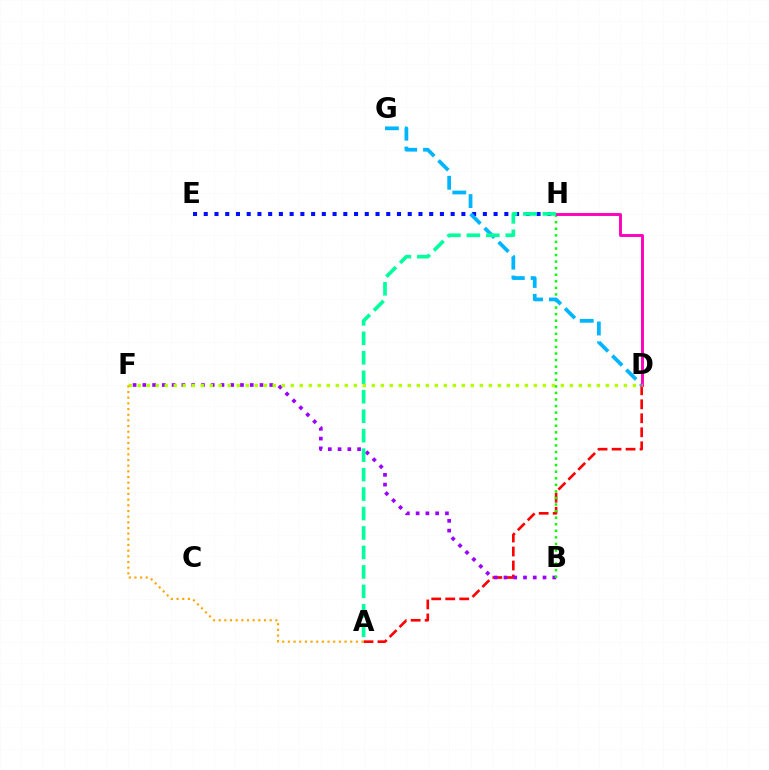{('E', 'H'): [{'color': '#0010ff', 'line_style': 'dotted', 'thickness': 2.92}], ('A', 'D'): [{'color': '#ff0000', 'line_style': 'dashed', 'thickness': 1.9}], ('B', 'F'): [{'color': '#9b00ff', 'line_style': 'dotted', 'thickness': 2.65}], ('B', 'H'): [{'color': '#08ff00', 'line_style': 'dotted', 'thickness': 1.78}], ('D', 'G'): [{'color': '#00b5ff', 'line_style': 'dashed', 'thickness': 2.69}], ('D', 'H'): [{'color': '#ff00bd', 'line_style': 'solid', 'thickness': 2.09}], ('A', 'H'): [{'color': '#00ff9d', 'line_style': 'dashed', 'thickness': 2.64}], ('D', 'F'): [{'color': '#b3ff00', 'line_style': 'dotted', 'thickness': 2.45}], ('A', 'F'): [{'color': '#ffa500', 'line_style': 'dotted', 'thickness': 1.54}]}